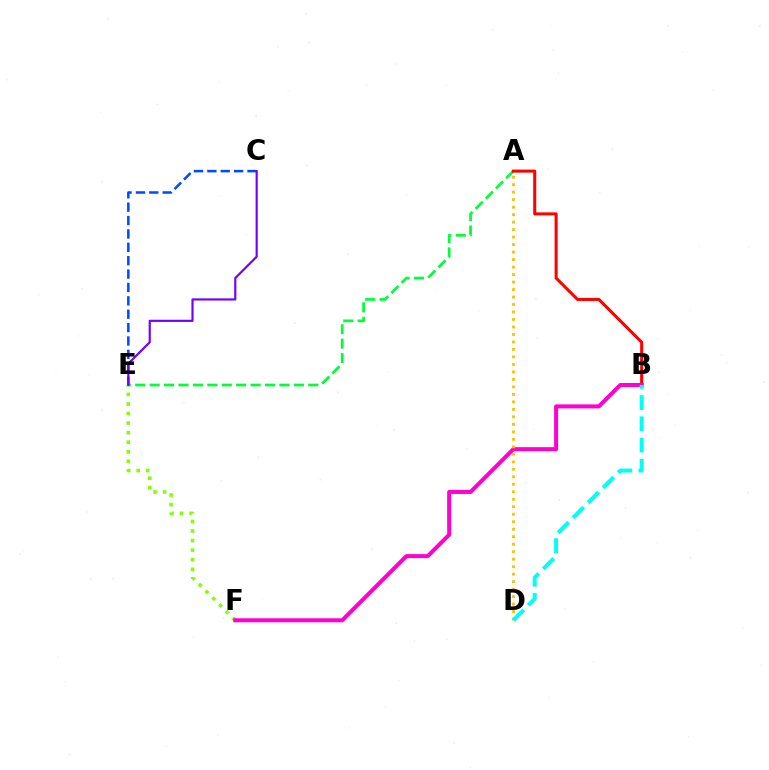{('A', 'E'): [{'color': '#00ff39', 'line_style': 'dashed', 'thickness': 1.96}], ('C', 'E'): [{'color': '#004bff', 'line_style': 'dashed', 'thickness': 1.82}, {'color': '#7200ff', 'line_style': 'solid', 'thickness': 1.56}], ('E', 'F'): [{'color': '#84ff00', 'line_style': 'dotted', 'thickness': 2.6}], ('A', 'B'): [{'color': '#ff0000', 'line_style': 'solid', 'thickness': 2.19}], ('B', 'F'): [{'color': '#ff00cf', 'line_style': 'solid', 'thickness': 2.89}], ('A', 'D'): [{'color': '#ffbd00', 'line_style': 'dotted', 'thickness': 2.03}], ('B', 'D'): [{'color': '#00fff6', 'line_style': 'dashed', 'thickness': 2.88}]}